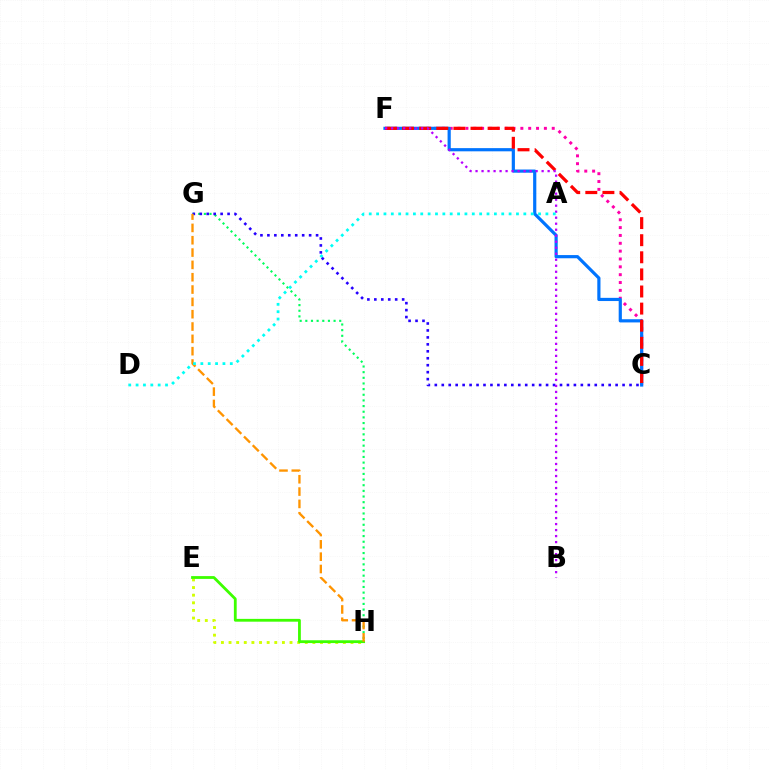{('C', 'F'): [{'color': '#ff00ac', 'line_style': 'dotted', 'thickness': 2.13}, {'color': '#0074ff', 'line_style': 'solid', 'thickness': 2.29}, {'color': '#ff0000', 'line_style': 'dashed', 'thickness': 2.32}], ('E', 'H'): [{'color': '#d1ff00', 'line_style': 'dotted', 'thickness': 2.07}, {'color': '#3dff00', 'line_style': 'solid', 'thickness': 2.02}], ('G', 'H'): [{'color': '#00ff5c', 'line_style': 'dotted', 'thickness': 1.54}, {'color': '#ff9400', 'line_style': 'dashed', 'thickness': 1.67}], ('C', 'G'): [{'color': '#2500ff', 'line_style': 'dotted', 'thickness': 1.89}], ('B', 'F'): [{'color': '#b900ff', 'line_style': 'dotted', 'thickness': 1.63}], ('A', 'D'): [{'color': '#00fff6', 'line_style': 'dotted', 'thickness': 2.0}]}